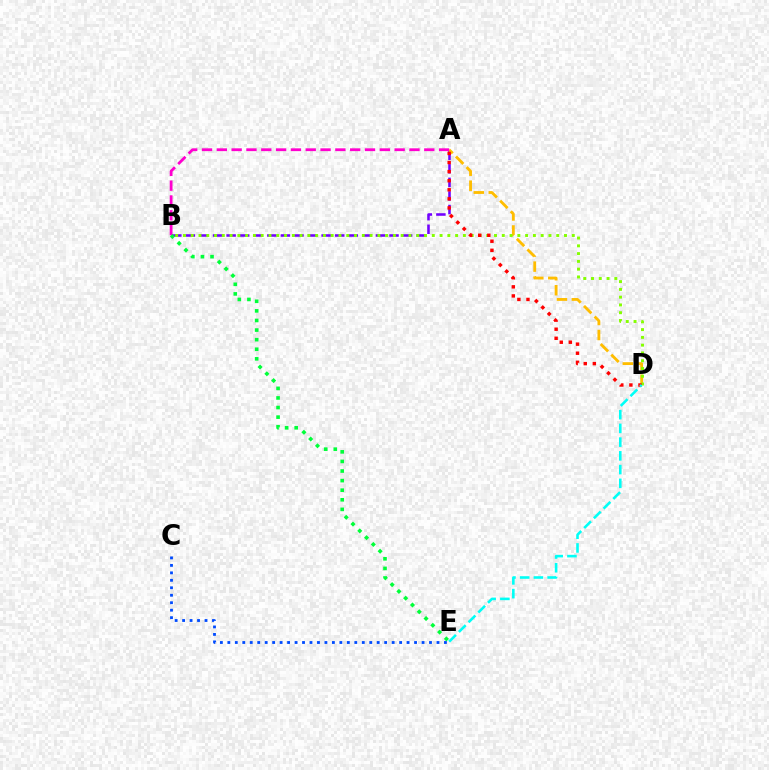{('A', 'B'): [{'color': '#7200ff', 'line_style': 'dashed', 'thickness': 1.84}, {'color': '#ff00cf', 'line_style': 'dashed', 'thickness': 2.01}], ('A', 'D'): [{'color': '#ffbd00', 'line_style': 'dashed', 'thickness': 2.04}, {'color': '#ff0000', 'line_style': 'dotted', 'thickness': 2.47}], ('B', 'D'): [{'color': '#84ff00', 'line_style': 'dotted', 'thickness': 2.11}], ('B', 'E'): [{'color': '#00ff39', 'line_style': 'dotted', 'thickness': 2.61}], ('D', 'E'): [{'color': '#00fff6', 'line_style': 'dashed', 'thickness': 1.86}], ('C', 'E'): [{'color': '#004bff', 'line_style': 'dotted', 'thickness': 2.03}]}